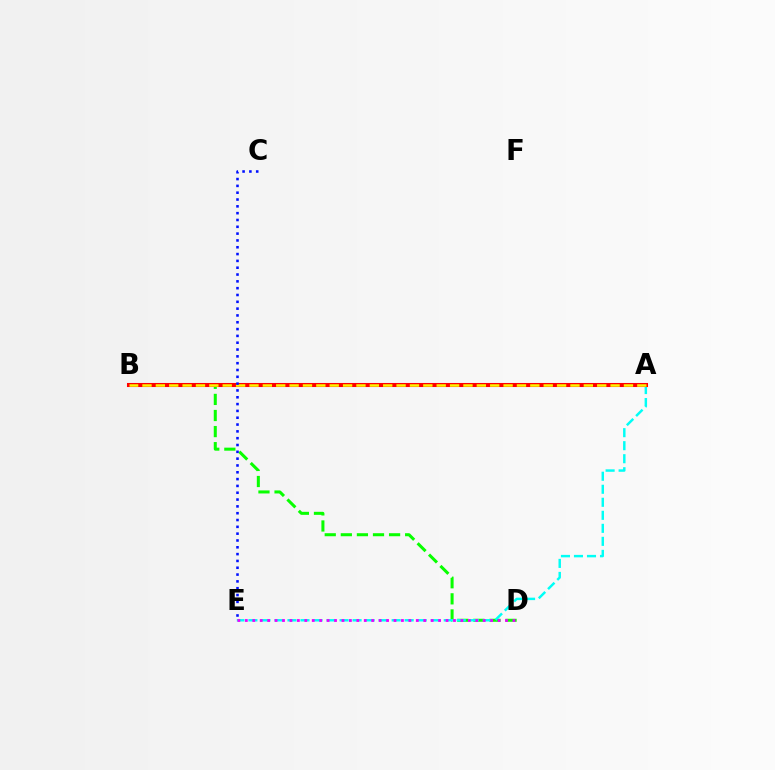{('B', 'D'): [{'color': '#08ff00', 'line_style': 'dashed', 'thickness': 2.18}], ('A', 'E'): [{'color': '#00fff6', 'line_style': 'dashed', 'thickness': 1.77}], ('A', 'B'): [{'color': '#ff0000', 'line_style': 'solid', 'thickness': 2.92}, {'color': '#fcf500', 'line_style': 'dashed', 'thickness': 1.82}], ('D', 'E'): [{'color': '#ee00ff', 'line_style': 'dotted', 'thickness': 2.02}], ('C', 'E'): [{'color': '#0010ff', 'line_style': 'dotted', 'thickness': 1.85}]}